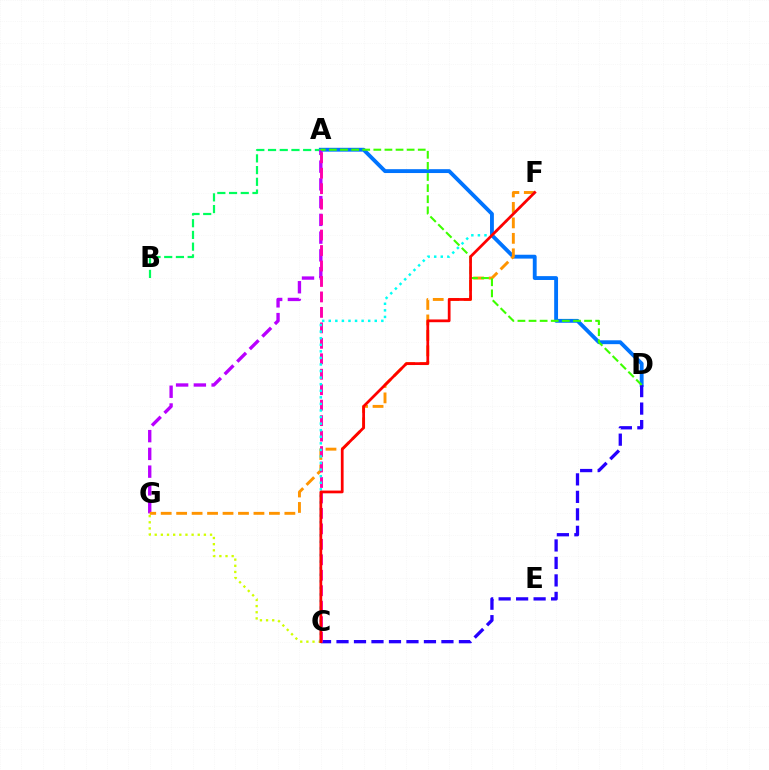{('A', 'D'): [{'color': '#0074ff', 'line_style': 'solid', 'thickness': 2.78}, {'color': '#3dff00', 'line_style': 'dashed', 'thickness': 1.51}], ('A', 'B'): [{'color': '#00ff5c', 'line_style': 'dashed', 'thickness': 1.59}], ('C', 'G'): [{'color': '#d1ff00', 'line_style': 'dotted', 'thickness': 1.67}], ('A', 'G'): [{'color': '#b900ff', 'line_style': 'dashed', 'thickness': 2.41}], ('F', 'G'): [{'color': '#ff9400', 'line_style': 'dashed', 'thickness': 2.1}], ('C', 'D'): [{'color': '#2500ff', 'line_style': 'dashed', 'thickness': 2.38}], ('A', 'C'): [{'color': '#ff00ac', 'line_style': 'dashed', 'thickness': 2.1}], ('C', 'F'): [{'color': '#00fff6', 'line_style': 'dotted', 'thickness': 1.79}, {'color': '#ff0000', 'line_style': 'solid', 'thickness': 1.98}]}